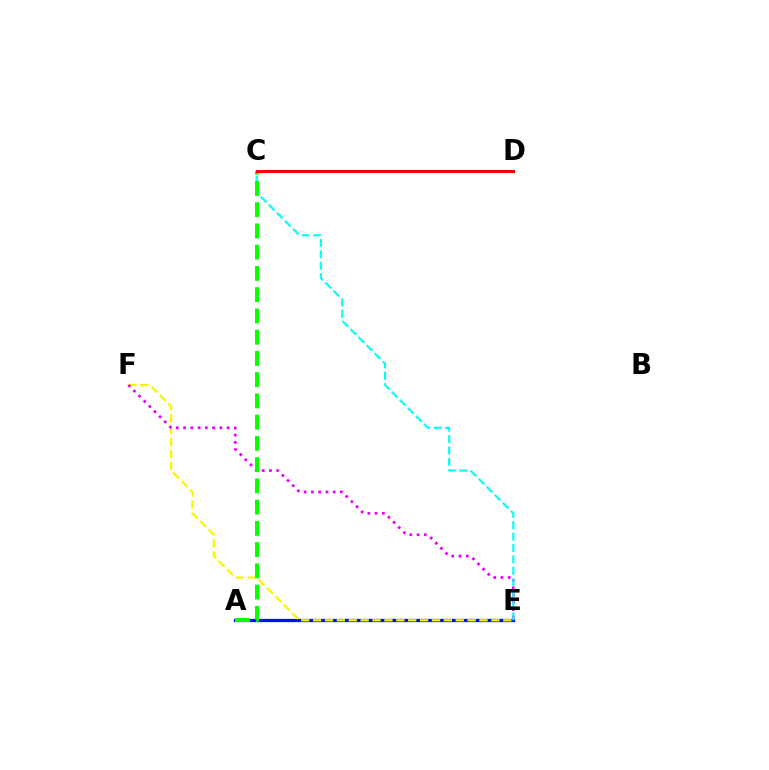{('A', 'E'): [{'color': '#0010ff', 'line_style': 'solid', 'thickness': 2.35}], ('E', 'F'): [{'color': '#fcf500', 'line_style': 'dashed', 'thickness': 1.61}, {'color': '#ee00ff', 'line_style': 'dotted', 'thickness': 1.97}], ('C', 'E'): [{'color': '#00fff6', 'line_style': 'dashed', 'thickness': 1.55}], ('A', 'C'): [{'color': '#08ff00', 'line_style': 'dashed', 'thickness': 2.89}], ('C', 'D'): [{'color': '#ff0000', 'line_style': 'solid', 'thickness': 2.16}]}